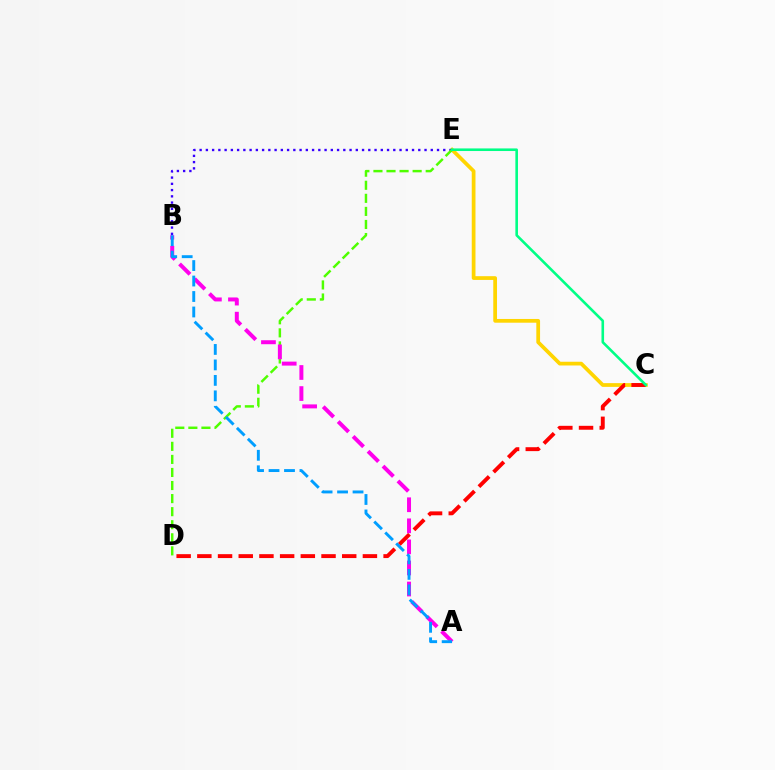{('C', 'E'): [{'color': '#ffd500', 'line_style': 'solid', 'thickness': 2.69}, {'color': '#00ff86', 'line_style': 'solid', 'thickness': 1.87}], ('B', 'E'): [{'color': '#3700ff', 'line_style': 'dotted', 'thickness': 1.7}], ('D', 'E'): [{'color': '#4fff00', 'line_style': 'dashed', 'thickness': 1.77}], ('C', 'D'): [{'color': '#ff0000', 'line_style': 'dashed', 'thickness': 2.81}], ('A', 'B'): [{'color': '#ff00ed', 'line_style': 'dashed', 'thickness': 2.86}, {'color': '#009eff', 'line_style': 'dashed', 'thickness': 2.1}]}